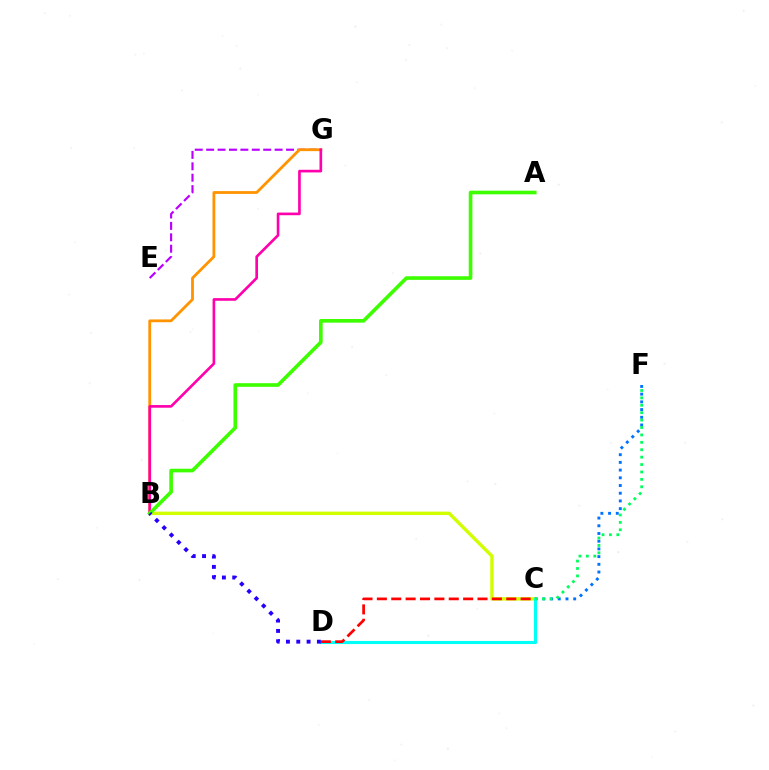{('E', 'G'): [{'color': '#b900ff', 'line_style': 'dashed', 'thickness': 1.55}], ('B', 'C'): [{'color': '#d1ff00', 'line_style': 'solid', 'thickness': 2.46}], ('B', 'G'): [{'color': '#ff9400', 'line_style': 'solid', 'thickness': 2.01}, {'color': '#ff00ac', 'line_style': 'solid', 'thickness': 1.91}], ('C', 'F'): [{'color': '#0074ff', 'line_style': 'dotted', 'thickness': 2.09}, {'color': '#00ff5c', 'line_style': 'dotted', 'thickness': 2.01}], ('C', 'D'): [{'color': '#00fff6', 'line_style': 'solid', 'thickness': 2.24}, {'color': '#ff0000', 'line_style': 'dashed', 'thickness': 1.95}], ('A', 'B'): [{'color': '#3dff00', 'line_style': 'solid', 'thickness': 2.62}], ('B', 'D'): [{'color': '#2500ff', 'line_style': 'dotted', 'thickness': 2.8}]}